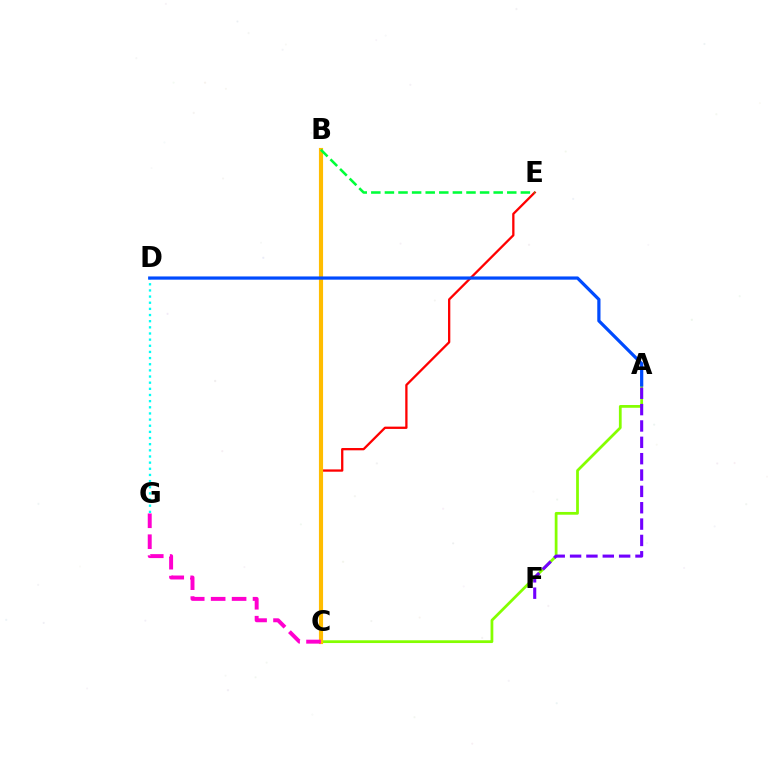{('D', 'G'): [{'color': '#00fff6', 'line_style': 'dotted', 'thickness': 1.67}], ('A', 'C'): [{'color': '#84ff00', 'line_style': 'solid', 'thickness': 1.98}], ('C', 'E'): [{'color': '#ff0000', 'line_style': 'solid', 'thickness': 1.65}], ('A', 'F'): [{'color': '#7200ff', 'line_style': 'dashed', 'thickness': 2.22}], ('B', 'C'): [{'color': '#ffbd00', 'line_style': 'solid', 'thickness': 2.98}], ('A', 'D'): [{'color': '#004bff', 'line_style': 'solid', 'thickness': 2.32}], ('C', 'G'): [{'color': '#ff00cf', 'line_style': 'dashed', 'thickness': 2.84}], ('B', 'E'): [{'color': '#00ff39', 'line_style': 'dashed', 'thickness': 1.85}]}